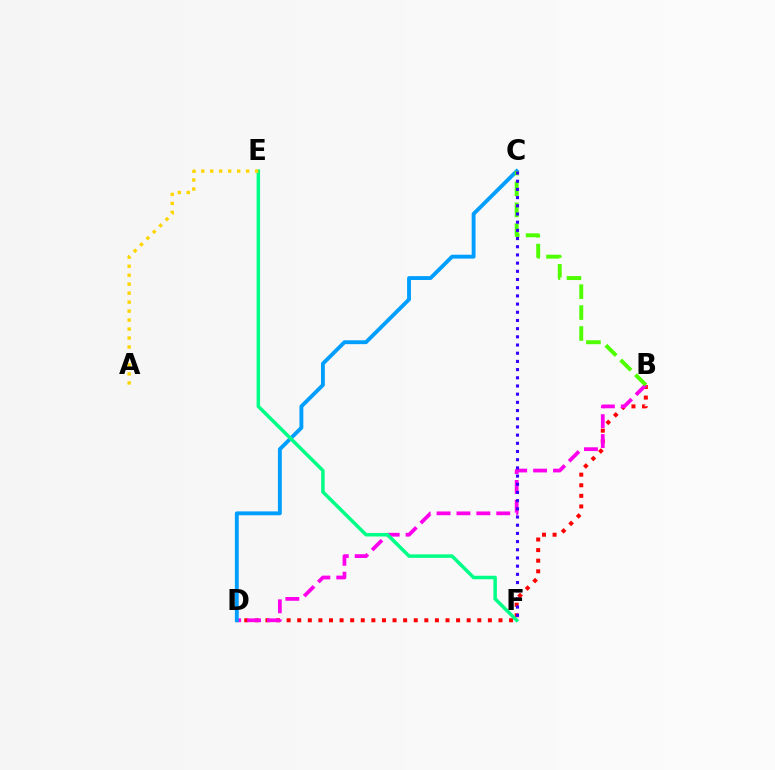{('B', 'D'): [{'color': '#ff0000', 'line_style': 'dotted', 'thickness': 2.88}, {'color': '#ff00ed', 'line_style': 'dashed', 'thickness': 2.7}], ('C', 'D'): [{'color': '#009eff', 'line_style': 'solid', 'thickness': 2.78}], ('B', 'C'): [{'color': '#4fff00', 'line_style': 'dashed', 'thickness': 2.84}], ('C', 'F'): [{'color': '#3700ff', 'line_style': 'dotted', 'thickness': 2.23}], ('E', 'F'): [{'color': '#00ff86', 'line_style': 'solid', 'thickness': 2.52}], ('A', 'E'): [{'color': '#ffd500', 'line_style': 'dotted', 'thickness': 2.44}]}